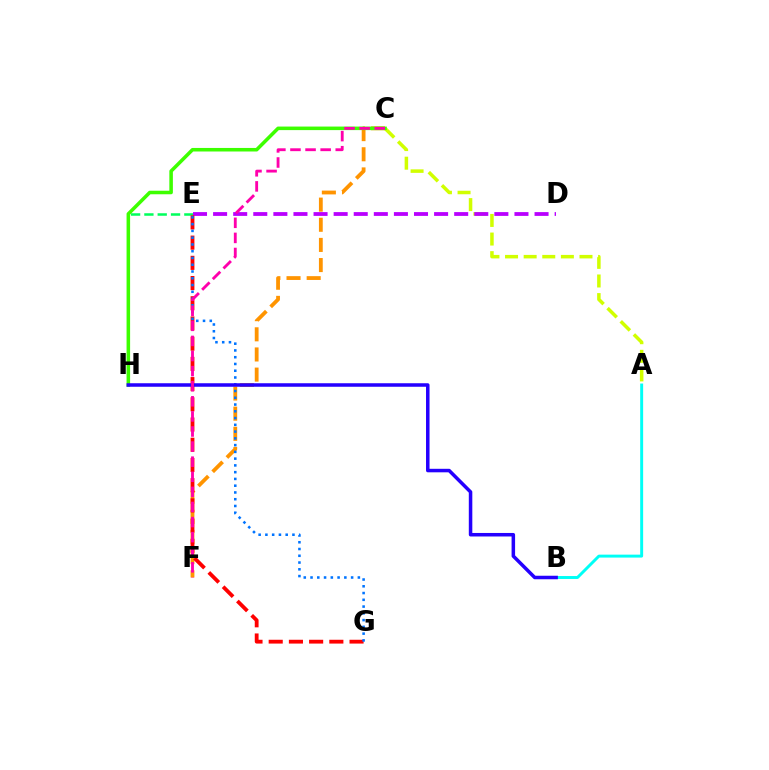{('C', 'F'): [{'color': '#ff9400', 'line_style': 'dashed', 'thickness': 2.74}, {'color': '#ff00ac', 'line_style': 'dashed', 'thickness': 2.05}], ('E', 'H'): [{'color': '#00ff5c', 'line_style': 'dashed', 'thickness': 1.81}], ('A', 'C'): [{'color': '#d1ff00', 'line_style': 'dashed', 'thickness': 2.53}], ('D', 'E'): [{'color': '#b900ff', 'line_style': 'dashed', 'thickness': 2.73}], ('A', 'B'): [{'color': '#00fff6', 'line_style': 'solid', 'thickness': 2.12}], ('E', 'G'): [{'color': '#ff0000', 'line_style': 'dashed', 'thickness': 2.75}, {'color': '#0074ff', 'line_style': 'dotted', 'thickness': 1.84}], ('C', 'H'): [{'color': '#3dff00', 'line_style': 'solid', 'thickness': 2.55}], ('B', 'H'): [{'color': '#2500ff', 'line_style': 'solid', 'thickness': 2.53}]}